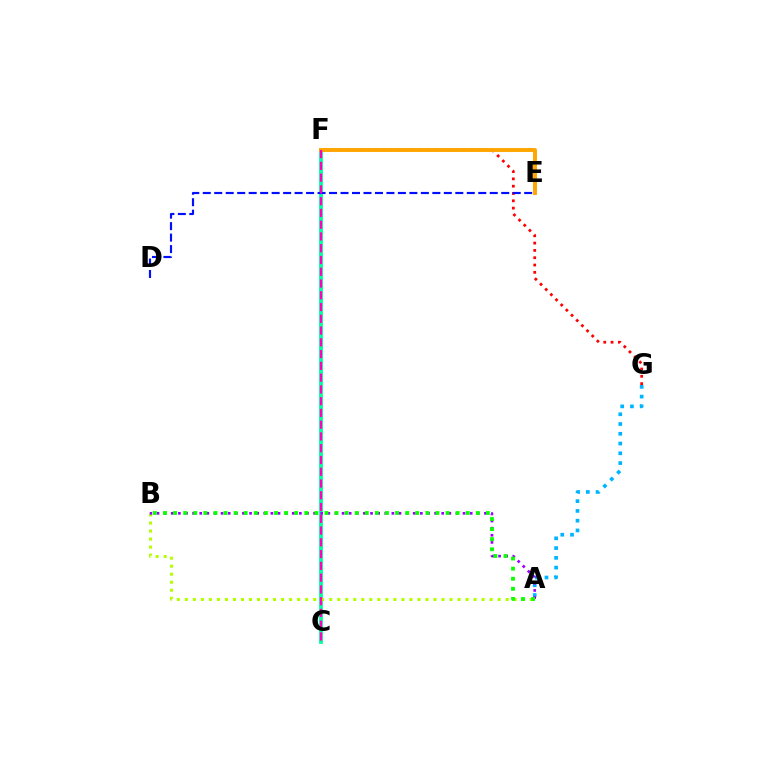{('C', 'F'): [{'color': '#00ff9d', 'line_style': 'solid', 'thickness': 2.73}, {'color': '#ff00bd', 'line_style': 'dashed', 'thickness': 1.6}], ('A', 'B'): [{'color': '#b3ff00', 'line_style': 'dotted', 'thickness': 2.18}, {'color': '#9b00ff', 'line_style': 'dotted', 'thickness': 1.93}, {'color': '#08ff00', 'line_style': 'dotted', 'thickness': 2.74}], ('F', 'G'): [{'color': '#ff0000', 'line_style': 'dotted', 'thickness': 1.99}], ('A', 'G'): [{'color': '#00b5ff', 'line_style': 'dotted', 'thickness': 2.65}], ('E', 'F'): [{'color': '#ffa500', 'line_style': 'solid', 'thickness': 2.82}], ('D', 'E'): [{'color': '#0010ff', 'line_style': 'dashed', 'thickness': 1.56}]}